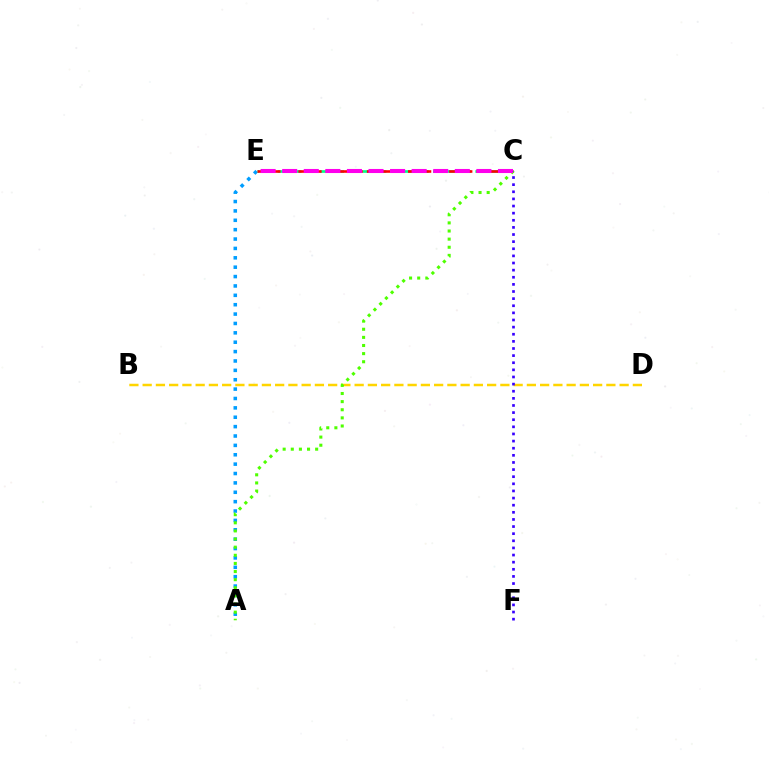{('A', 'E'): [{'color': '#009eff', 'line_style': 'dotted', 'thickness': 2.55}], ('B', 'D'): [{'color': '#ffd500', 'line_style': 'dashed', 'thickness': 1.8}], ('C', 'E'): [{'color': '#00ff86', 'line_style': 'dashed', 'thickness': 1.92}, {'color': '#ff0000', 'line_style': 'dashed', 'thickness': 1.86}, {'color': '#ff00ed', 'line_style': 'dashed', 'thickness': 2.93}], ('A', 'C'): [{'color': '#4fff00', 'line_style': 'dotted', 'thickness': 2.21}], ('C', 'F'): [{'color': '#3700ff', 'line_style': 'dotted', 'thickness': 1.94}]}